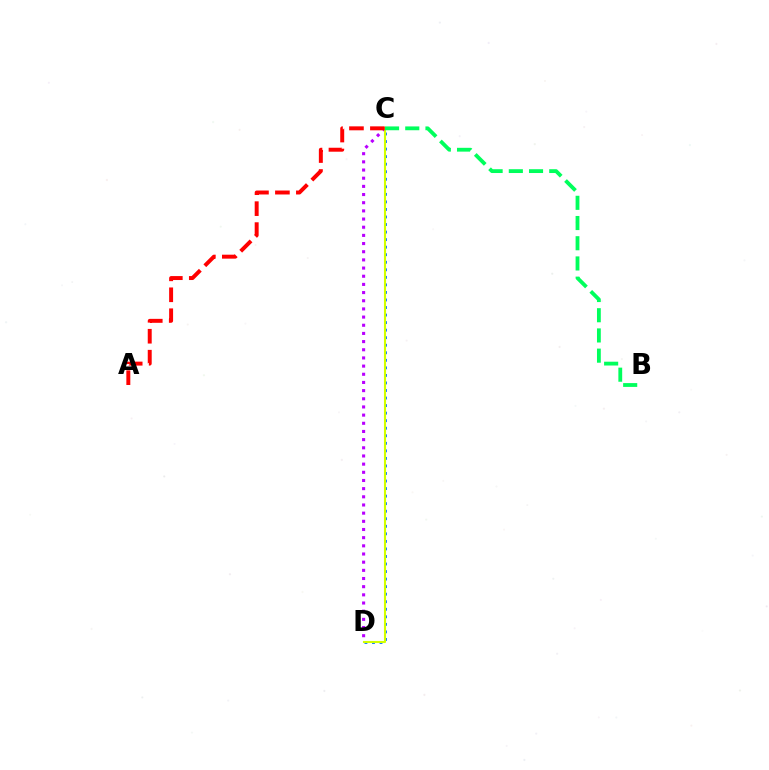{('C', 'D'): [{'color': '#b900ff', 'line_style': 'dotted', 'thickness': 2.22}, {'color': '#0074ff', 'line_style': 'dotted', 'thickness': 2.05}, {'color': '#d1ff00', 'line_style': 'solid', 'thickness': 1.52}], ('B', 'C'): [{'color': '#00ff5c', 'line_style': 'dashed', 'thickness': 2.75}], ('A', 'C'): [{'color': '#ff0000', 'line_style': 'dashed', 'thickness': 2.85}]}